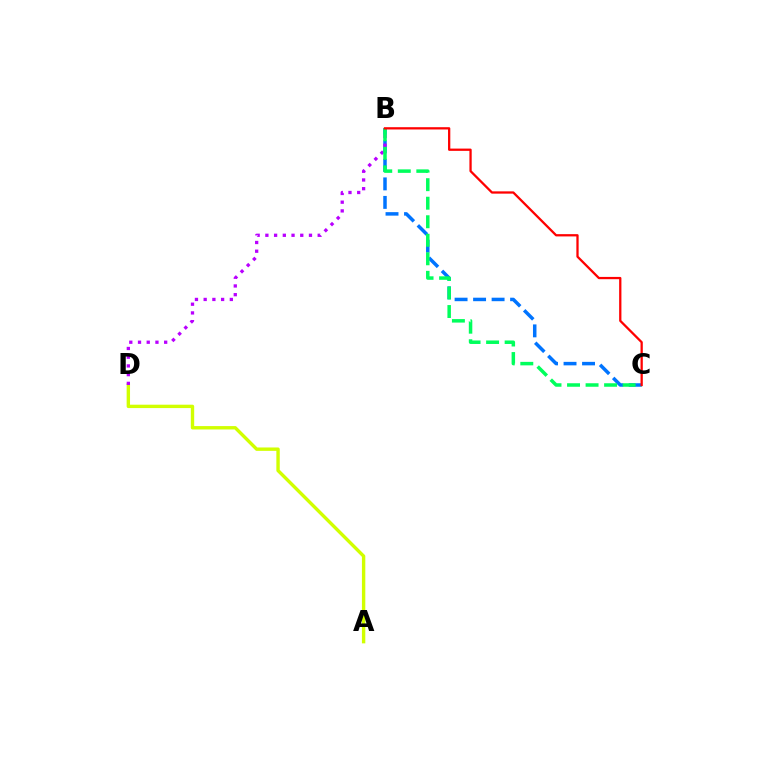{('B', 'C'): [{'color': '#0074ff', 'line_style': 'dashed', 'thickness': 2.51}, {'color': '#00ff5c', 'line_style': 'dashed', 'thickness': 2.52}, {'color': '#ff0000', 'line_style': 'solid', 'thickness': 1.64}], ('A', 'D'): [{'color': '#d1ff00', 'line_style': 'solid', 'thickness': 2.44}], ('B', 'D'): [{'color': '#b900ff', 'line_style': 'dotted', 'thickness': 2.37}]}